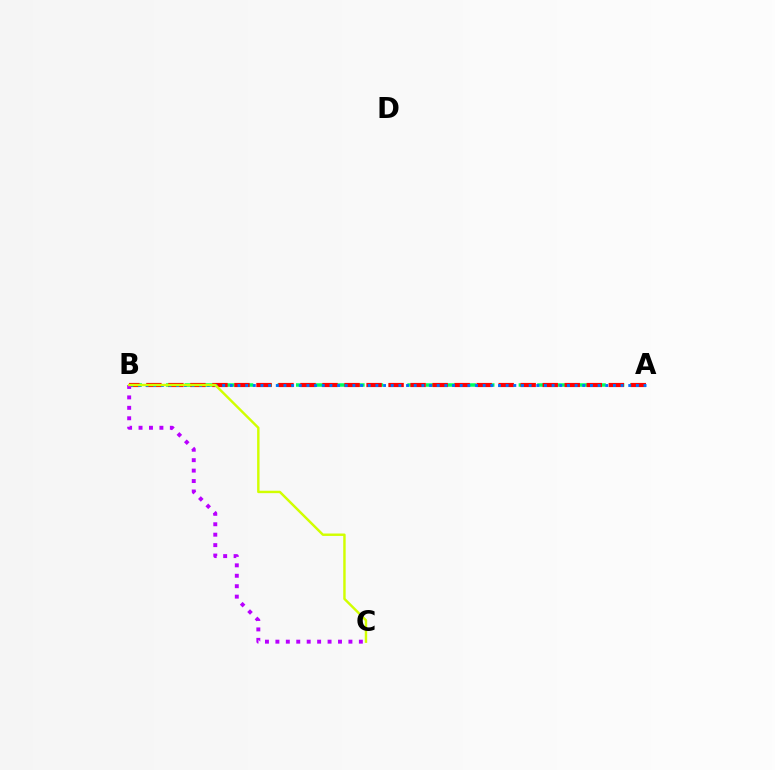{('A', 'B'): [{'color': '#00ff5c', 'line_style': 'dashed', 'thickness': 2.52}, {'color': '#ff0000', 'line_style': 'dashed', 'thickness': 2.99}, {'color': '#0074ff', 'line_style': 'dotted', 'thickness': 2.08}], ('B', 'C'): [{'color': '#b900ff', 'line_style': 'dotted', 'thickness': 2.84}, {'color': '#d1ff00', 'line_style': 'solid', 'thickness': 1.75}]}